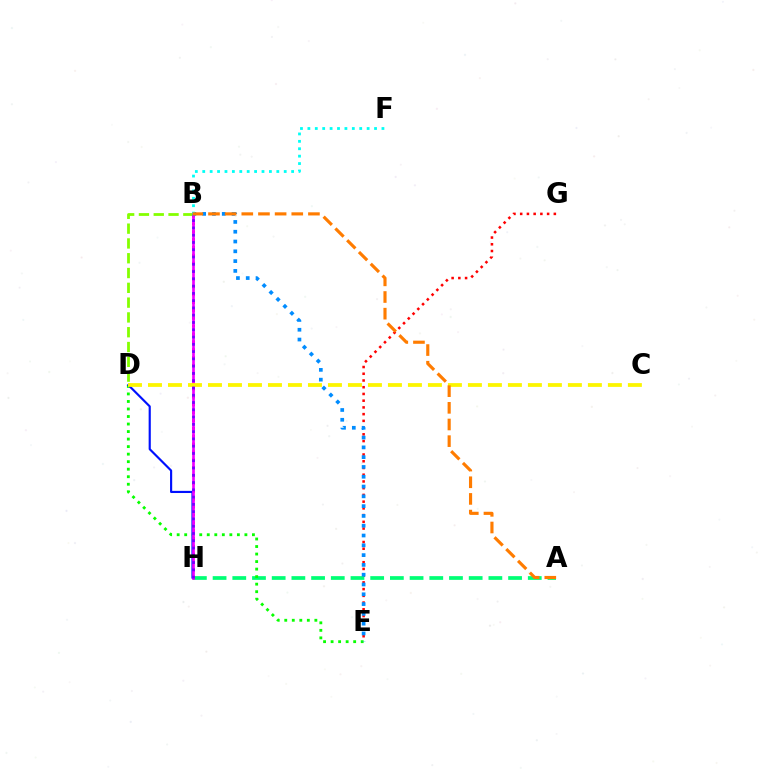{('E', 'G'): [{'color': '#ff0000', 'line_style': 'dotted', 'thickness': 1.83}], ('A', 'H'): [{'color': '#00ff74', 'line_style': 'dashed', 'thickness': 2.68}], ('B', 'H'): [{'color': '#ff0094', 'line_style': 'dotted', 'thickness': 2.14}, {'color': '#ee00ff', 'line_style': 'solid', 'thickness': 1.94}, {'color': '#7200ff', 'line_style': 'dotted', 'thickness': 1.98}], ('B', 'D'): [{'color': '#84ff00', 'line_style': 'dashed', 'thickness': 2.01}], ('D', 'E'): [{'color': '#08ff00', 'line_style': 'dotted', 'thickness': 2.04}], ('D', 'H'): [{'color': '#0010ff', 'line_style': 'solid', 'thickness': 1.55}], ('B', 'E'): [{'color': '#008cff', 'line_style': 'dotted', 'thickness': 2.66}], ('C', 'D'): [{'color': '#fcf500', 'line_style': 'dashed', 'thickness': 2.72}], ('B', 'F'): [{'color': '#00fff6', 'line_style': 'dotted', 'thickness': 2.01}], ('A', 'B'): [{'color': '#ff7c00', 'line_style': 'dashed', 'thickness': 2.26}]}